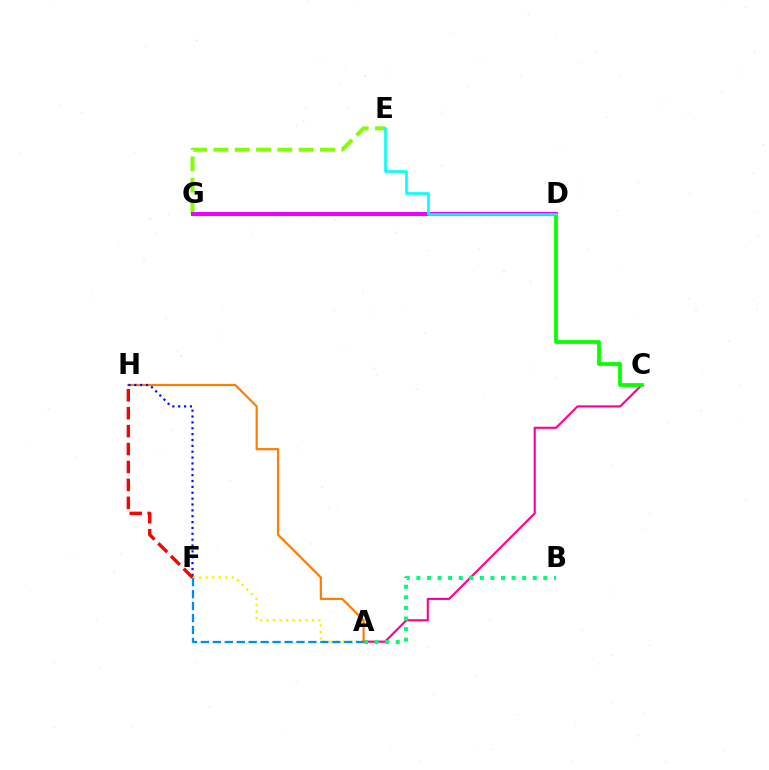{('A', 'F'): [{'color': '#fcf500', 'line_style': 'dotted', 'thickness': 1.77}, {'color': '#008cff', 'line_style': 'dashed', 'thickness': 1.62}], ('A', 'C'): [{'color': '#ff0094', 'line_style': 'solid', 'thickness': 1.54}], ('D', 'G'): [{'color': '#7200ff', 'line_style': 'dotted', 'thickness': 2.22}, {'color': '#ee00ff', 'line_style': 'solid', 'thickness': 2.89}], ('A', 'B'): [{'color': '#00ff74', 'line_style': 'dotted', 'thickness': 2.87}], ('A', 'H'): [{'color': '#ff7c00', 'line_style': 'solid', 'thickness': 1.57}], ('C', 'D'): [{'color': '#08ff00', 'line_style': 'solid', 'thickness': 2.72}], ('E', 'G'): [{'color': '#84ff00', 'line_style': 'dashed', 'thickness': 2.89}], ('F', 'H'): [{'color': '#0010ff', 'line_style': 'dotted', 'thickness': 1.59}, {'color': '#ff0000', 'line_style': 'dashed', 'thickness': 2.43}], ('D', 'E'): [{'color': '#00fff6', 'line_style': 'solid', 'thickness': 1.88}]}